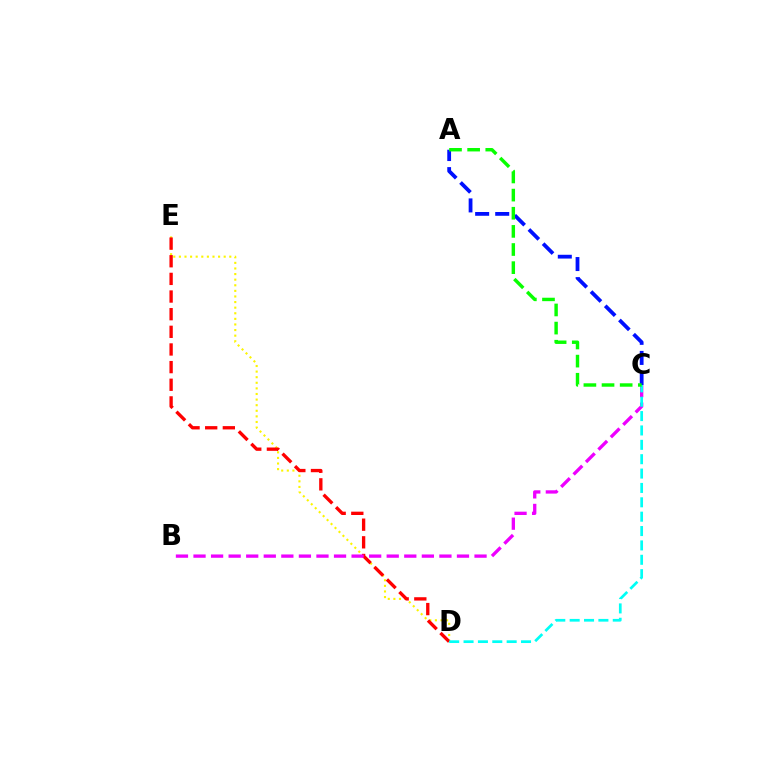{('D', 'E'): [{'color': '#fcf500', 'line_style': 'dotted', 'thickness': 1.52}, {'color': '#ff0000', 'line_style': 'dashed', 'thickness': 2.4}], ('A', 'C'): [{'color': '#0010ff', 'line_style': 'dashed', 'thickness': 2.73}, {'color': '#08ff00', 'line_style': 'dashed', 'thickness': 2.46}], ('B', 'C'): [{'color': '#ee00ff', 'line_style': 'dashed', 'thickness': 2.39}], ('C', 'D'): [{'color': '#00fff6', 'line_style': 'dashed', 'thickness': 1.95}]}